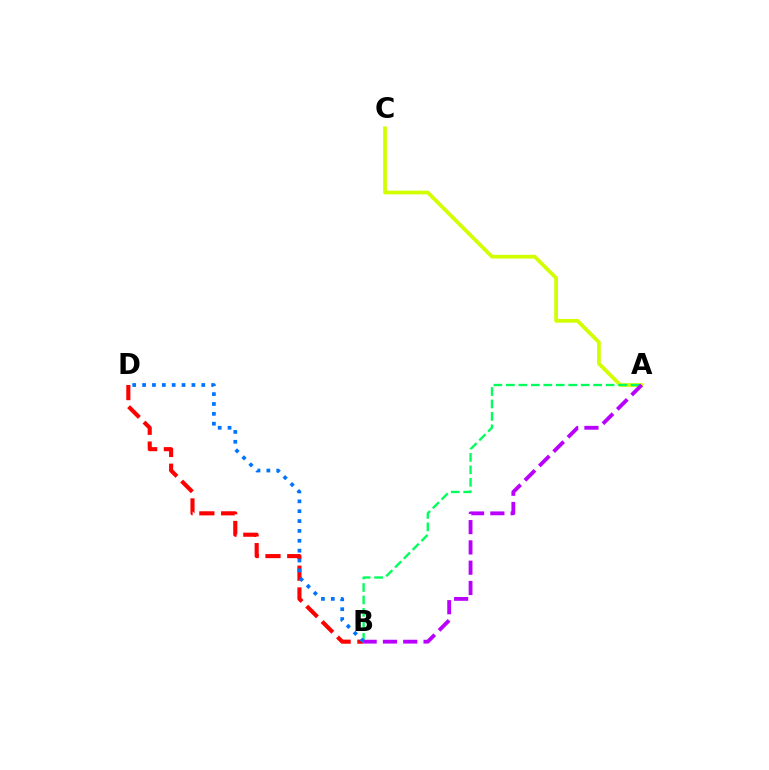{('B', 'D'): [{'color': '#ff0000', 'line_style': 'dashed', 'thickness': 2.96}, {'color': '#0074ff', 'line_style': 'dotted', 'thickness': 2.68}], ('A', 'C'): [{'color': '#d1ff00', 'line_style': 'solid', 'thickness': 2.7}], ('A', 'B'): [{'color': '#00ff5c', 'line_style': 'dashed', 'thickness': 1.69}, {'color': '#b900ff', 'line_style': 'dashed', 'thickness': 2.76}]}